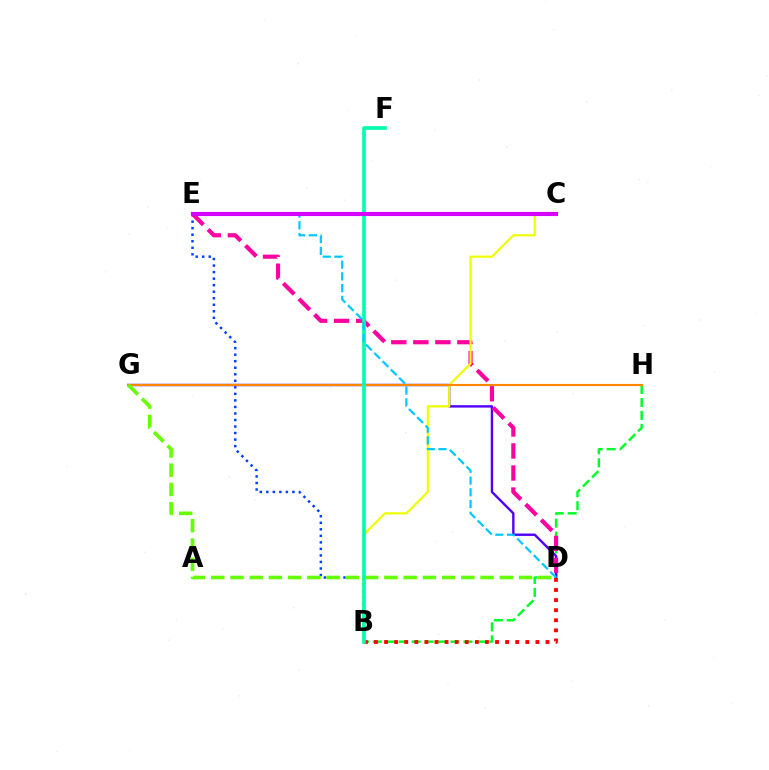{('B', 'H'): [{'color': '#00ff27', 'line_style': 'dashed', 'thickness': 1.76}], ('B', 'E'): [{'color': '#003fff', 'line_style': 'dotted', 'thickness': 1.77}], ('D', 'G'): [{'color': '#4f00ff', 'line_style': 'solid', 'thickness': 1.73}, {'color': '#66ff00', 'line_style': 'dashed', 'thickness': 2.61}], ('D', 'E'): [{'color': '#ff00a0', 'line_style': 'dashed', 'thickness': 2.99}, {'color': '#00c7ff', 'line_style': 'dashed', 'thickness': 1.59}], ('B', 'C'): [{'color': '#eeff00', 'line_style': 'solid', 'thickness': 1.58}], ('G', 'H'): [{'color': '#ff8800', 'line_style': 'solid', 'thickness': 1.52}], ('B', 'D'): [{'color': '#ff0000', 'line_style': 'dotted', 'thickness': 2.74}], ('B', 'F'): [{'color': '#00ffaf', 'line_style': 'solid', 'thickness': 2.64}], ('C', 'E'): [{'color': '#d600ff', 'line_style': 'solid', 'thickness': 2.98}]}